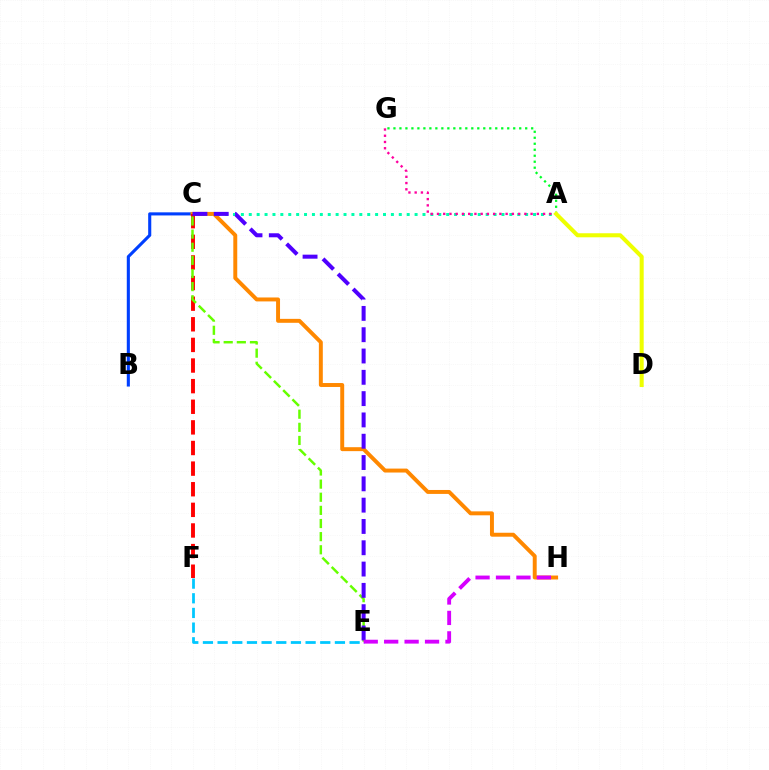{('A', 'C'): [{'color': '#00ffaf', 'line_style': 'dotted', 'thickness': 2.15}], ('E', 'F'): [{'color': '#00c7ff', 'line_style': 'dashed', 'thickness': 1.99}], ('B', 'C'): [{'color': '#003fff', 'line_style': 'solid', 'thickness': 2.23}], ('C', 'H'): [{'color': '#ff8800', 'line_style': 'solid', 'thickness': 2.84}], ('C', 'F'): [{'color': '#ff0000', 'line_style': 'dashed', 'thickness': 2.8}], ('C', 'E'): [{'color': '#66ff00', 'line_style': 'dashed', 'thickness': 1.78}, {'color': '#4f00ff', 'line_style': 'dashed', 'thickness': 2.89}], ('A', 'G'): [{'color': '#ff00a0', 'line_style': 'dotted', 'thickness': 1.7}, {'color': '#00ff27', 'line_style': 'dotted', 'thickness': 1.63}], ('E', 'H'): [{'color': '#d600ff', 'line_style': 'dashed', 'thickness': 2.78}], ('A', 'D'): [{'color': '#eeff00', 'line_style': 'solid', 'thickness': 2.91}]}